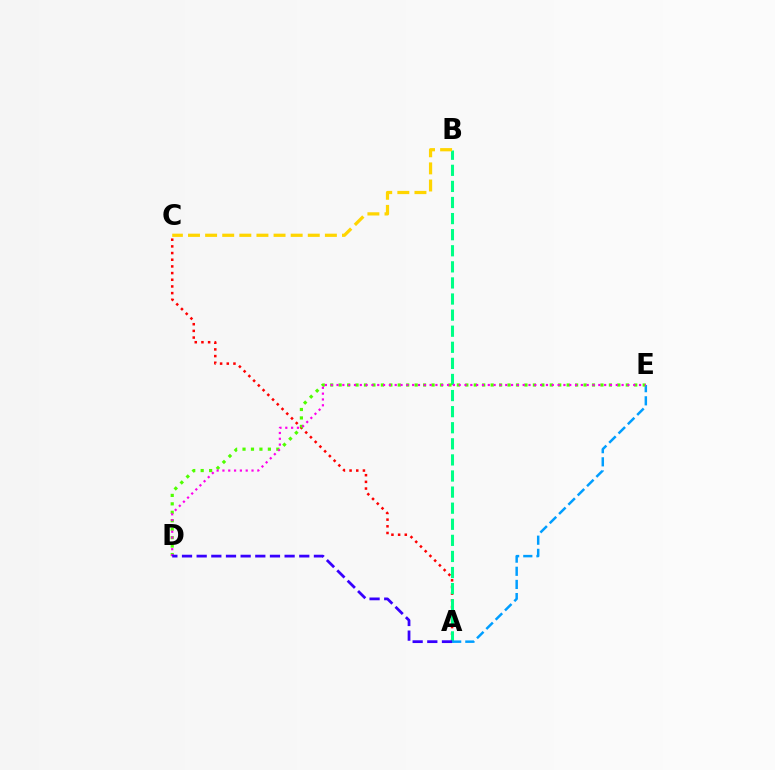{('A', 'C'): [{'color': '#ff0000', 'line_style': 'dotted', 'thickness': 1.81}], ('A', 'B'): [{'color': '#00ff86', 'line_style': 'dashed', 'thickness': 2.19}], ('A', 'E'): [{'color': '#009eff', 'line_style': 'dashed', 'thickness': 1.79}], ('D', 'E'): [{'color': '#4fff00', 'line_style': 'dotted', 'thickness': 2.29}, {'color': '#ff00ed', 'line_style': 'dotted', 'thickness': 1.58}], ('B', 'C'): [{'color': '#ffd500', 'line_style': 'dashed', 'thickness': 2.32}], ('A', 'D'): [{'color': '#3700ff', 'line_style': 'dashed', 'thickness': 1.99}]}